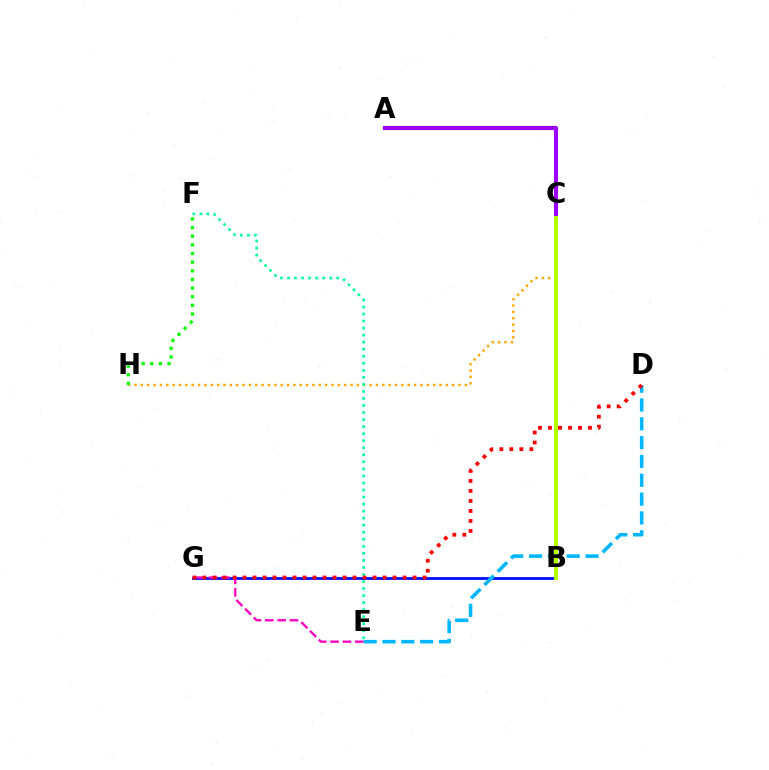{('B', 'G'): [{'color': '#0010ff', 'line_style': 'solid', 'thickness': 2.02}], ('C', 'H'): [{'color': '#ffa500', 'line_style': 'dotted', 'thickness': 1.73}], ('E', 'G'): [{'color': '#ff00bd', 'line_style': 'dashed', 'thickness': 1.68}], ('E', 'F'): [{'color': '#00ff9d', 'line_style': 'dotted', 'thickness': 1.91}], ('B', 'C'): [{'color': '#b3ff00', 'line_style': 'solid', 'thickness': 2.87}], ('D', 'E'): [{'color': '#00b5ff', 'line_style': 'dashed', 'thickness': 2.56}], ('F', 'H'): [{'color': '#08ff00', 'line_style': 'dotted', 'thickness': 2.35}], ('A', 'C'): [{'color': '#9b00ff', 'line_style': 'solid', 'thickness': 2.97}], ('D', 'G'): [{'color': '#ff0000', 'line_style': 'dotted', 'thickness': 2.72}]}